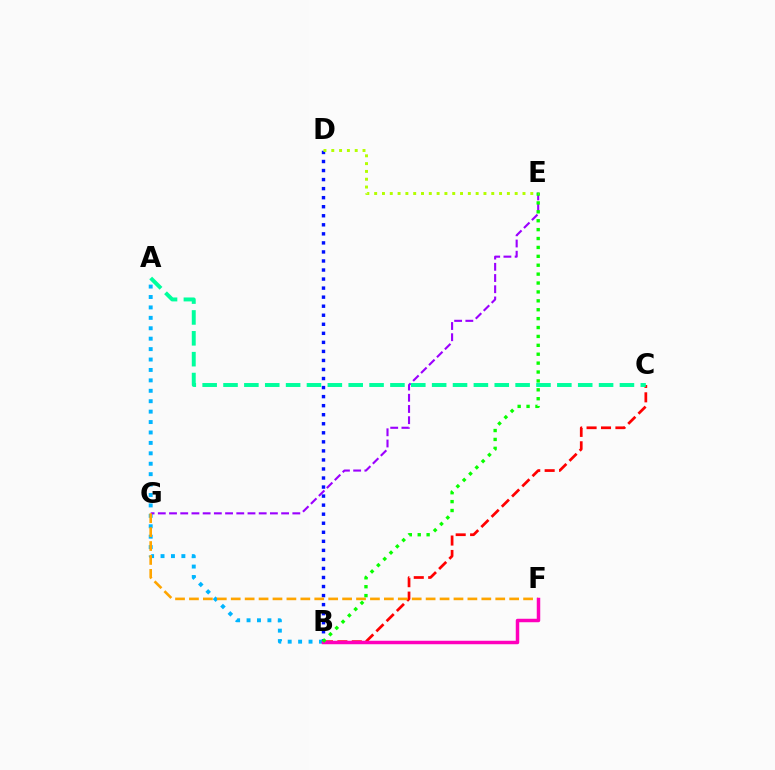{('B', 'C'): [{'color': '#ff0000', 'line_style': 'dashed', 'thickness': 1.96}], ('B', 'D'): [{'color': '#0010ff', 'line_style': 'dotted', 'thickness': 2.46}], ('A', 'B'): [{'color': '#00b5ff', 'line_style': 'dotted', 'thickness': 2.83}], ('E', 'G'): [{'color': '#9b00ff', 'line_style': 'dashed', 'thickness': 1.52}], ('F', 'G'): [{'color': '#ffa500', 'line_style': 'dashed', 'thickness': 1.89}], ('B', 'F'): [{'color': '#ff00bd', 'line_style': 'solid', 'thickness': 2.5}], ('B', 'E'): [{'color': '#08ff00', 'line_style': 'dotted', 'thickness': 2.42}], ('A', 'C'): [{'color': '#00ff9d', 'line_style': 'dashed', 'thickness': 2.83}], ('D', 'E'): [{'color': '#b3ff00', 'line_style': 'dotted', 'thickness': 2.12}]}